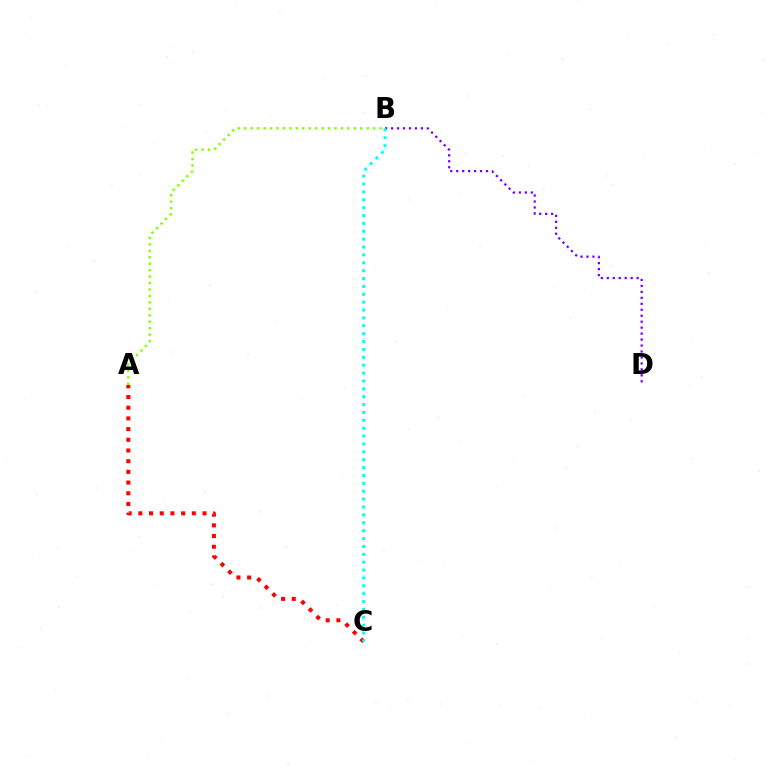{('B', 'D'): [{'color': '#7200ff', 'line_style': 'dotted', 'thickness': 1.62}], ('A', 'C'): [{'color': '#ff0000', 'line_style': 'dotted', 'thickness': 2.91}], ('B', 'C'): [{'color': '#00fff6', 'line_style': 'dotted', 'thickness': 2.14}], ('A', 'B'): [{'color': '#84ff00', 'line_style': 'dotted', 'thickness': 1.75}]}